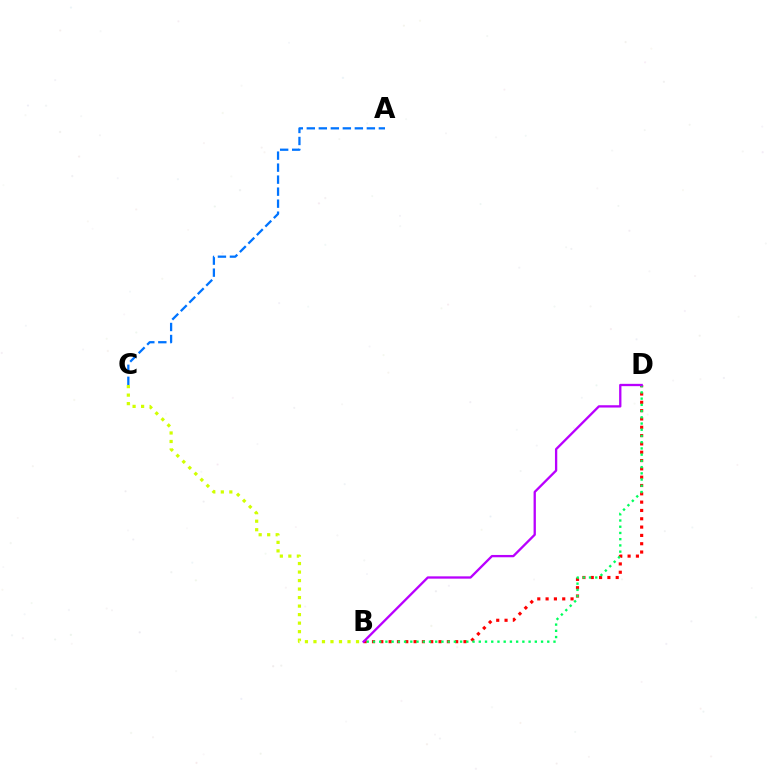{('B', 'D'): [{'color': '#ff0000', 'line_style': 'dotted', 'thickness': 2.26}, {'color': '#00ff5c', 'line_style': 'dotted', 'thickness': 1.69}, {'color': '#b900ff', 'line_style': 'solid', 'thickness': 1.66}], ('A', 'C'): [{'color': '#0074ff', 'line_style': 'dashed', 'thickness': 1.63}], ('B', 'C'): [{'color': '#d1ff00', 'line_style': 'dotted', 'thickness': 2.31}]}